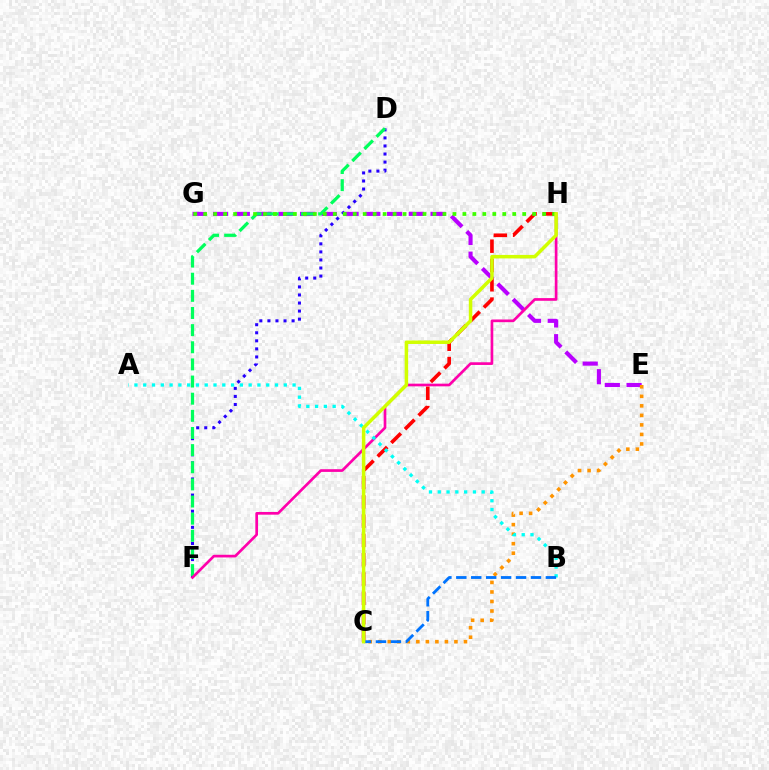{('D', 'F'): [{'color': '#2500ff', 'line_style': 'dotted', 'thickness': 2.19}, {'color': '#00ff5c', 'line_style': 'dashed', 'thickness': 2.33}], ('E', 'G'): [{'color': '#b900ff', 'line_style': 'dashed', 'thickness': 2.95}], ('F', 'H'): [{'color': '#ff00ac', 'line_style': 'solid', 'thickness': 1.93}], ('C', 'H'): [{'color': '#ff0000', 'line_style': 'dashed', 'thickness': 2.62}, {'color': '#d1ff00', 'line_style': 'solid', 'thickness': 2.52}], ('C', 'E'): [{'color': '#ff9400', 'line_style': 'dotted', 'thickness': 2.59}], ('G', 'H'): [{'color': '#3dff00', 'line_style': 'dotted', 'thickness': 2.71}], ('A', 'B'): [{'color': '#00fff6', 'line_style': 'dotted', 'thickness': 2.39}], ('B', 'C'): [{'color': '#0074ff', 'line_style': 'dashed', 'thickness': 2.03}]}